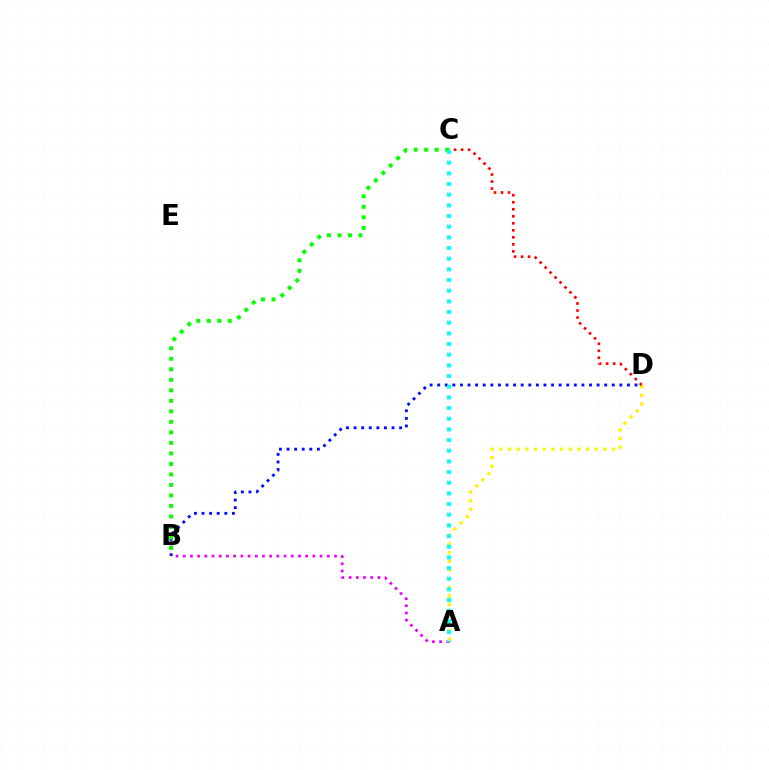{('B', 'D'): [{'color': '#0010ff', 'line_style': 'dotted', 'thickness': 2.06}], ('B', 'C'): [{'color': '#08ff00', 'line_style': 'dotted', 'thickness': 2.86}], ('A', 'B'): [{'color': '#ee00ff', 'line_style': 'dotted', 'thickness': 1.96}], ('A', 'D'): [{'color': '#fcf500', 'line_style': 'dotted', 'thickness': 2.36}], ('C', 'D'): [{'color': '#ff0000', 'line_style': 'dotted', 'thickness': 1.91}], ('A', 'C'): [{'color': '#00fff6', 'line_style': 'dotted', 'thickness': 2.9}]}